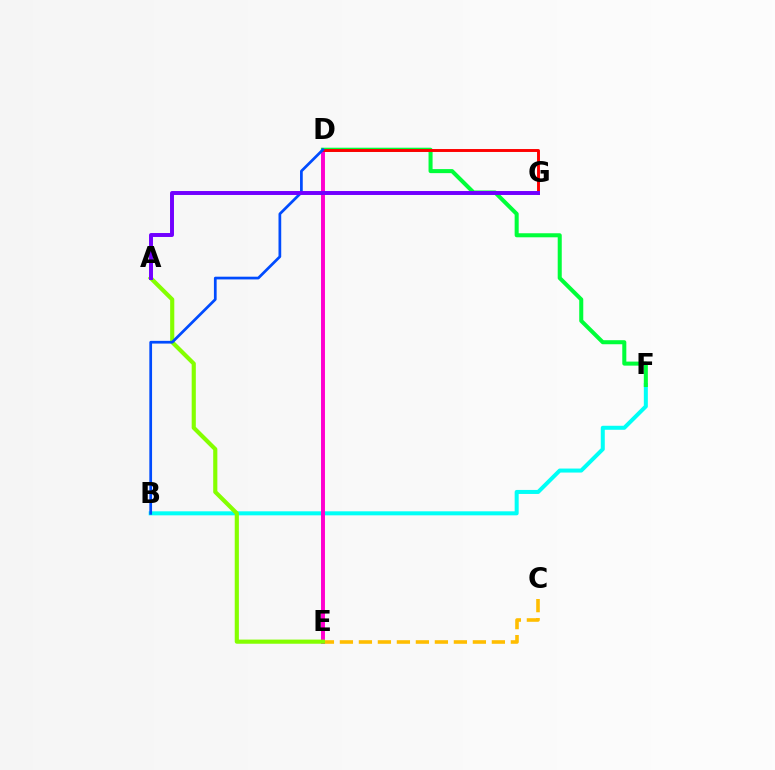{('C', 'E'): [{'color': '#ffbd00', 'line_style': 'dashed', 'thickness': 2.58}], ('B', 'F'): [{'color': '#00fff6', 'line_style': 'solid', 'thickness': 2.89}], ('D', 'E'): [{'color': '#ff00cf', 'line_style': 'solid', 'thickness': 2.84}], ('D', 'F'): [{'color': '#00ff39', 'line_style': 'solid', 'thickness': 2.91}], ('A', 'E'): [{'color': '#84ff00', 'line_style': 'solid', 'thickness': 2.98}], ('D', 'G'): [{'color': '#ff0000', 'line_style': 'solid', 'thickness': 2.1}], ('B', 'D'): [{'color': '#004bff', 'line_style': 'solid', 'thickness': 1.96}], ('A', 'G'): [{'color': '#7200ff', 'line_style': 'solid', 'thickness': 2.84}]}